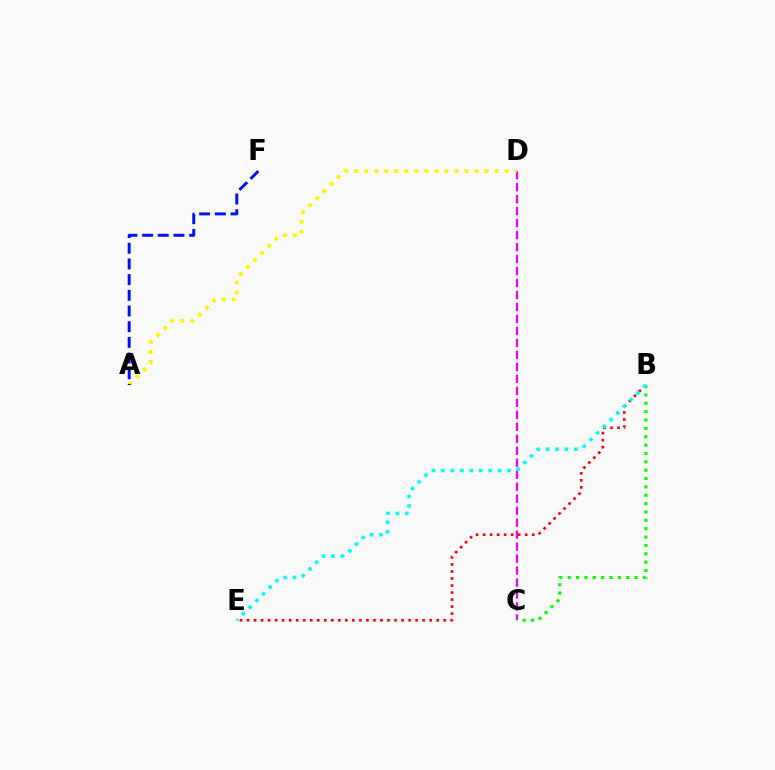{('C', 'D'): [{'color': '#ee00ff', 'line_style': 'dashed', 'thickness': 1.63}], ('B', 'E'): [{'color': '#ff0000', 'line_style': 'dotted', 'thickness': 1.91}, {'color': '#00fff6', 'line_style': 'dotted', 'thickness': 2.57}], ('A', 'D'): [{'color': '#fcf500', 'line_style': 'dotted', 'thickness': 2.73}], ('B', 'C'): [{'color': '#08ff00', 'line_style': 'dotted', 'thickness': 2.27}], ('A', 'F'): [{'color': '#0010ff', 'line_style': 'dashed', 'thickness': 2.13}]}